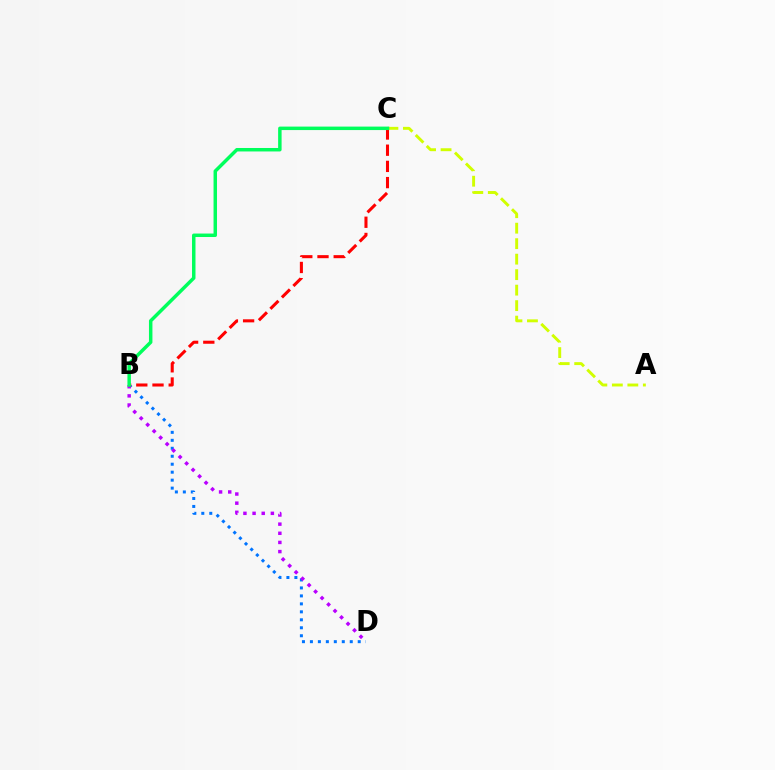{('A', 'C'): [{'color': '#d1ff00', 'line_style': 'dashed', 'thickness': 2.1}], ('B', 'D'): [{'color': '#0074ff', 'line_style': 'dotted', 'thickness': 2.17}, {'color': '#b900ff', 'line_style': 'dotted', 'thickness': 2.49}], ('B', 'C'): [{'color': '#ff0000', 'line_style': 'dashed', 'thickness': 2.2}, {'color': '#00ff5c', 'line_style': 'solid', 'thickness': 2.5}]}